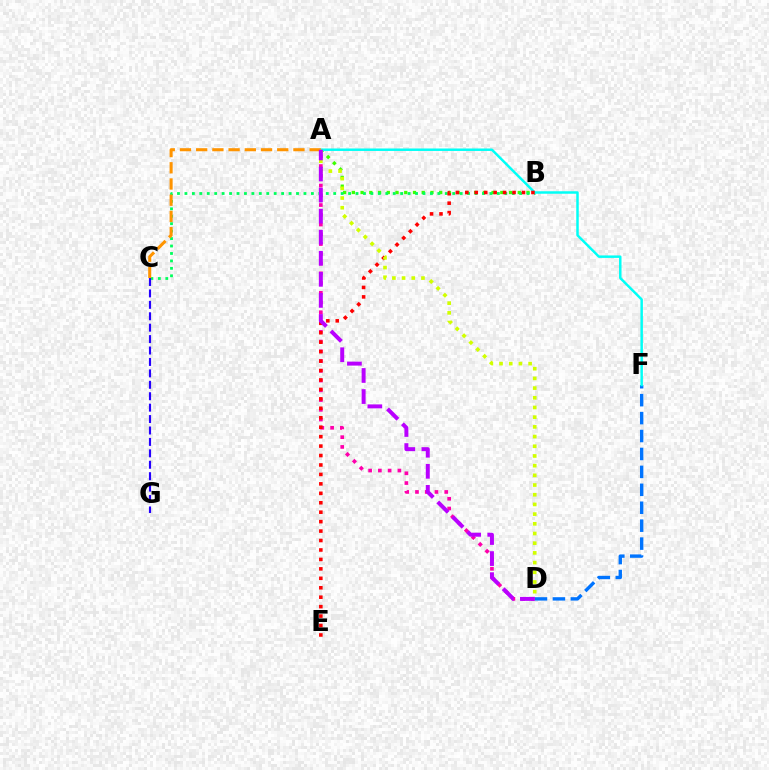{('A', 'B'): [{'color': '#3dff00', 'line_style': 'dotted', 'thickness': 2.37}], ('A', 'D'): [{'color': '#ff00ac', 'line_style': 'dotted', 'thickness': 2.65}, {'color': '#d1ff00', 'line_style': 'dotted', 'thickness': 2.63}, {'color': '#b900ff', 'line_style': 'dashed', 'thickness': 2.86}], ('B', 'C'): [{'color': '#00ff5c', 'line_style': 'dotted', 'thickness': 2.02}], ('C', 'G'): [{'color': '#2500ff', 'line_style': 'dashed', 'thickness': 1.55}], ('D', 'F'): [{'color': '#0074ff', 'line_style': 'dashed', 'thickness': 2.44}], ('A', 'F'): [{'color': '#00fff6', 'line_style': 'solid', 'thickness': 1.78}], ('B', 'E'): [{'color': '#ff0000', 'line_style': 'dotted', 'thickness': 2.57}], ('A', 'C'): [{'color': '#ff9400', 'line_style': 'dashed', 'thickness': 2.2}]}